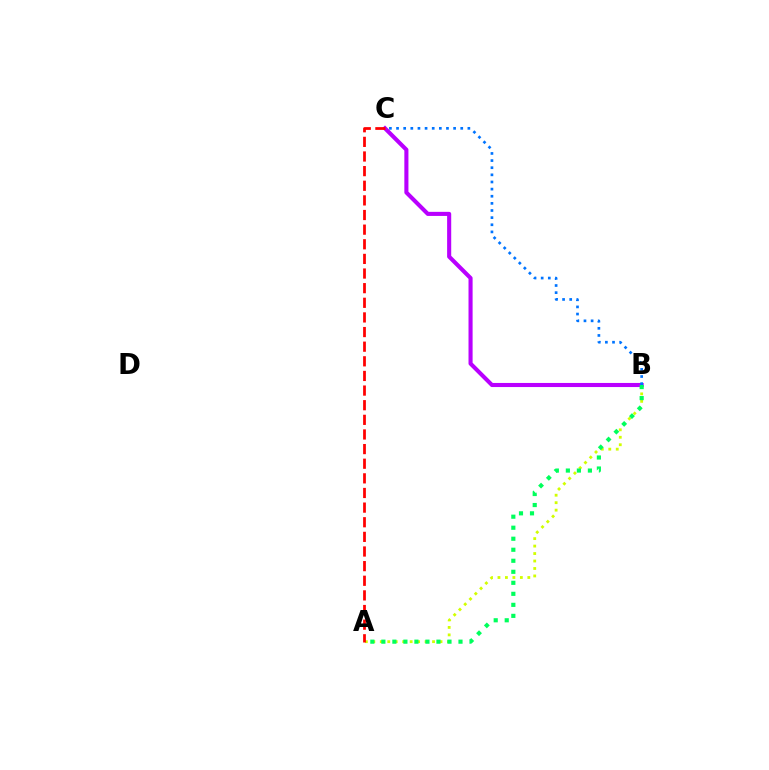{('A', 'B'): [{'color': '#d1ff00', 'line_style': 'dotted', 'thickness': 2.03}, {'color': '#00ff5c', 'line_style': 'dotted', 'thickness': 2.99}], ('B', 'C'): [{'color': '#b900ff', 'line_style': 'solid', 'thickness': 2.95}, {'color': '#0074ff', 'line_style': 'dotted', 'thickness': 1.94}], ('A', 'C'): [{'color': '#ff0000', 'line_style': 'dashed', 'thickness': 1.99}]}